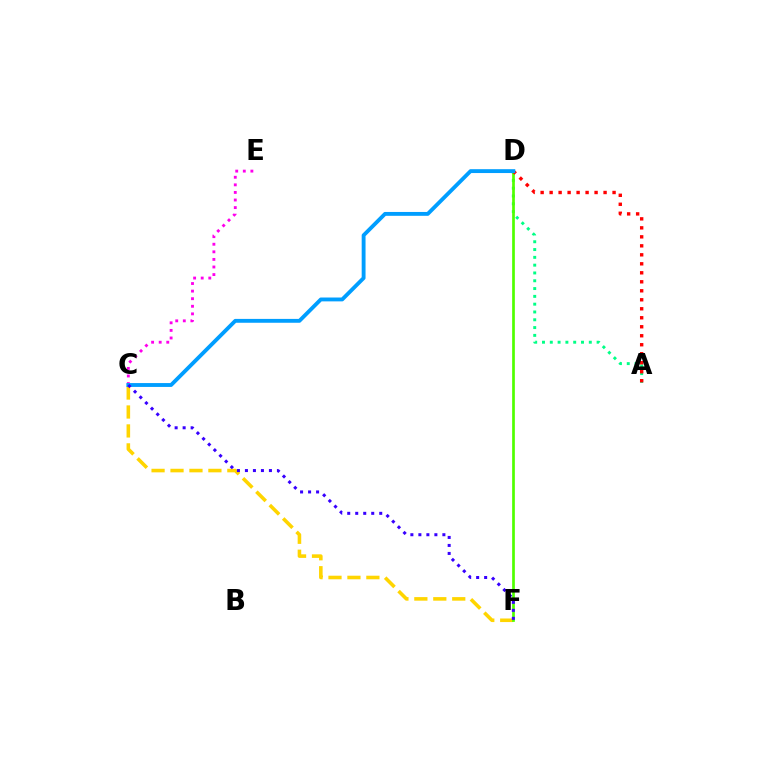{('C', 'E'): [{'color': '#ff00ed', 'line_style': 'dotted', 'thickness': 2.06}], ('C', 'F'): [{'color': '#ffd500', 'line_style': 'dashed', 'thickness': 2.57}, {'color': '#3700ff', 'line_style': 'dotted', 'thickness': 2.17}], ('A', 'D'): [{'color': '#00ff86', 'line_style': 'dotted', 'thickness': 2.12}, {'color': '#ff0000', 'line_style': 'dotted', 'thickness': 2.44}], ('D', 'F'): [{'color': '#4fff00', 'line_style': 'solid', 'thickness': 1.95}], ('C', 'D'): [{'color': '#009eff', 'line_style': 'solid', 'thickness': 2.78}]}